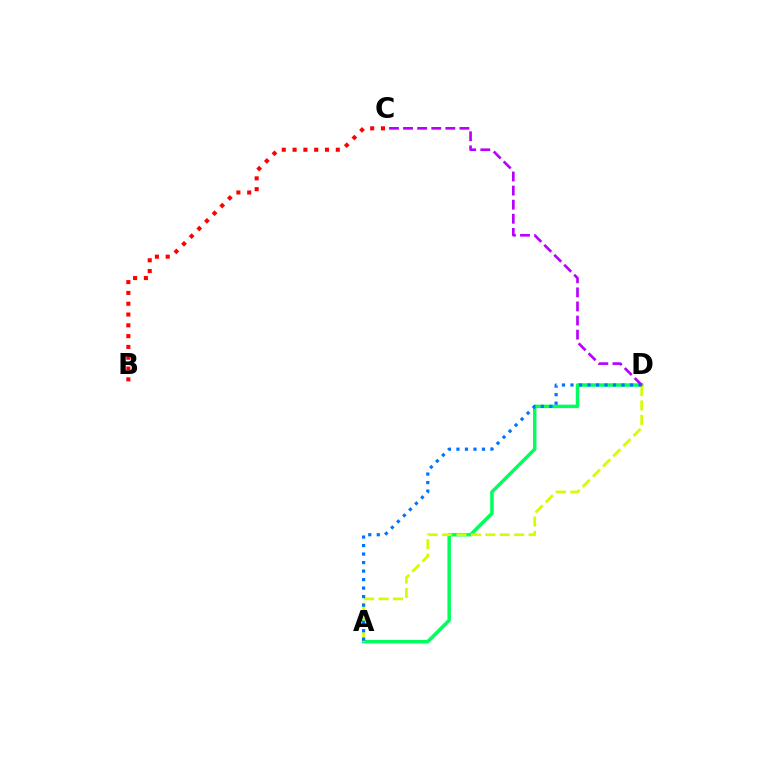{('A', 'D'): [{'color': '#00ff5c', 'line_style': 'solid', 'thickness': 2.5}, {'color': '#d1ff00', 'line_style': 'dashed', 'thickness': 1.96}, {'color': '#0074ff', 'line_style': 'dotted', 'thickness': 2.31}], ('B', 'C'): [{'color': '#ff0000', 'line_style': 'dotted', 'thickness': 2.94}], ('C', 'D'): [{'color': '#b900ff', 'line_style': 'dashed', 'thickness': 1.91}]}